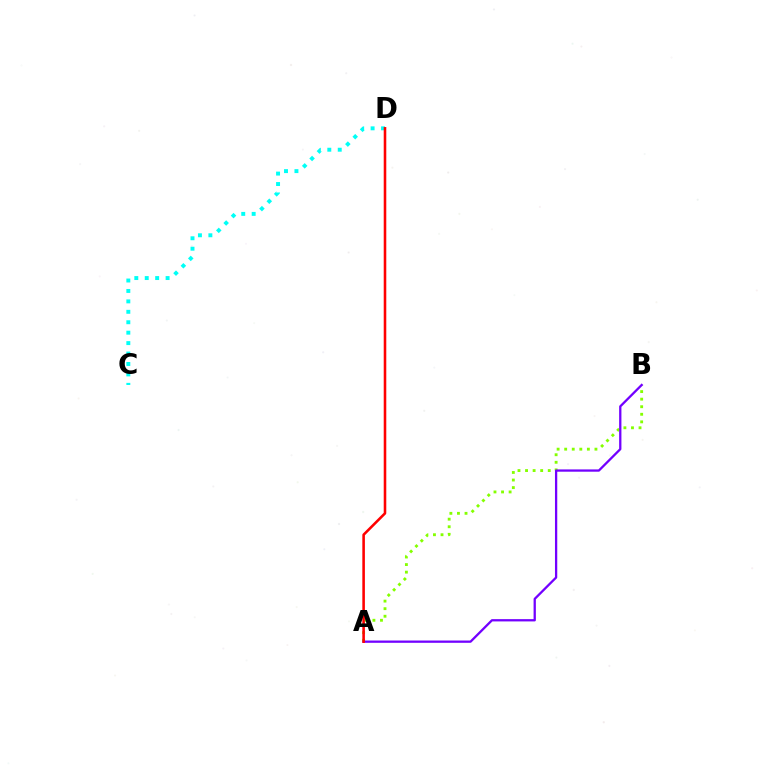{('A', 'B'): [{'color': '#84ff00', 'line_style': 'dotted', 'thickness': 2.06}, {'color': '#7200ff', 'line_style': 'solid', 'thickness': 1.64}], ('C', 'D'): [{'color': '#00fff6', 'line_style': 'dotted', 'thickness': 2.83}], ('A', 'D'): [{'color': '#ff0000', 'line_style': 'solid', 'thickness': 1.85}]}